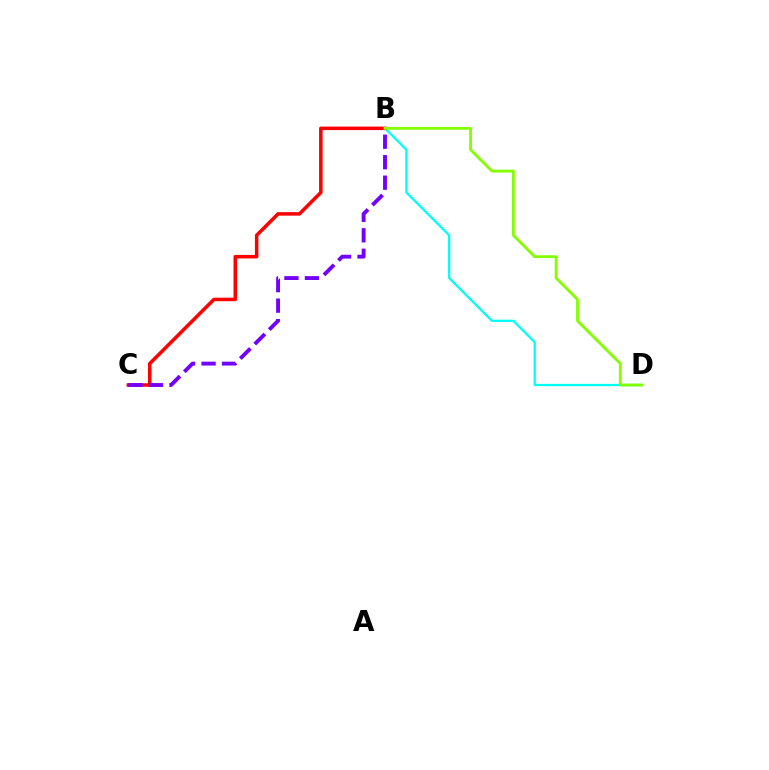{('B', 'D'): [{'color': '#00fff6', 'line_style': 'solid', 'thickness': 1.63}, {'color': '#84ff00', 'line_style': 'solid', 'thickness': 2.03}], ('B', 'C'): [{'color': '#ff0000', 'line_style': 'solid', 'thickness': 2.53}, {'color': '#7200ff', 'line_style': 'dashed', 'thickness': 2.78}]}